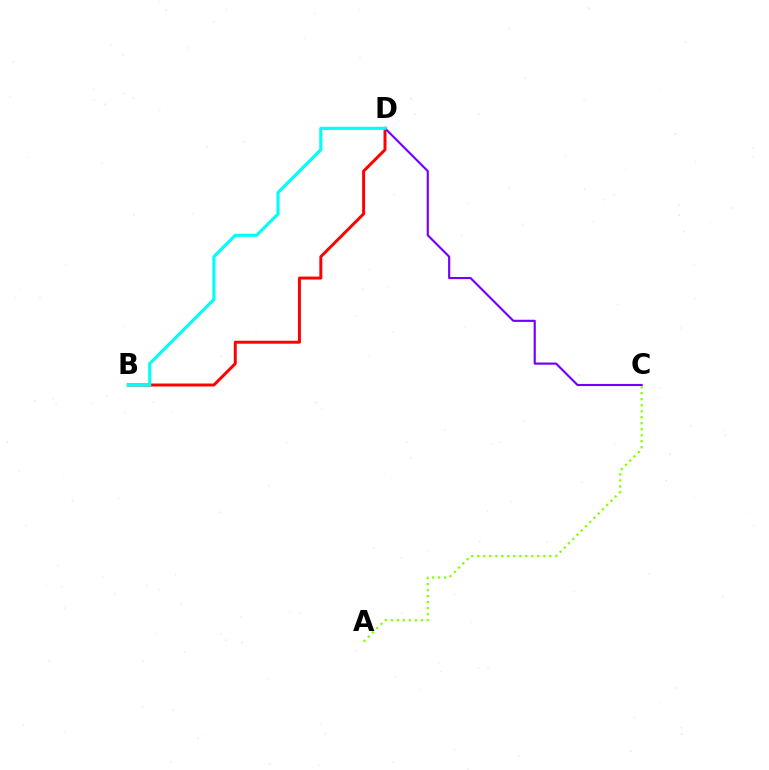{('B', 'D'): [{'color': '#ff0000', 'line_style': 'solid', 'thickness': 2.13}, {'color': '#00fff6', 'line_style': 'solid', 'thickness': 2.25}], ('C', 'D'): [{'color': '#7200ff', 'line_style': 'solid', 'thickness': 1.55}], ('A', 'C'): [{'color': '#84ff00', 'line_style': 'dotted', 'thickness': 1.63}]}